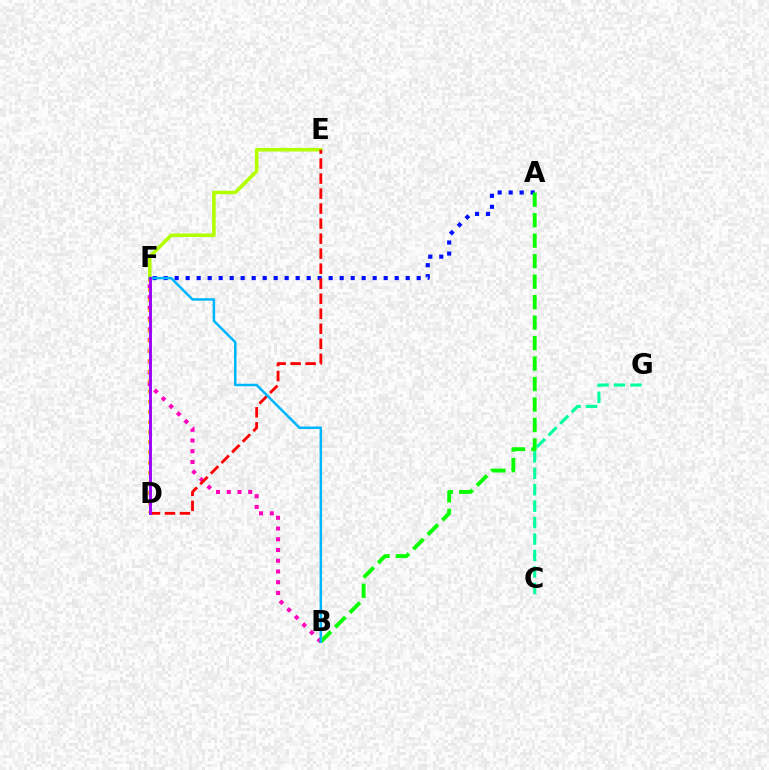{('E', 'F'): [{'color': '#b3ff00', 'line_style': 'solid', 'thickness': 2.58}], ('B', 'F'): [{'color': '#ff00bd', 'line_style': 'dotted', 'thickness': 2.92}, {'color': '#00b5ff', 'line_style': 'solid', 'thickness': 1.81}], ('A', 'F'): [{'color': '#0010ff', 'line_style': 'dotted', 'thickness': 2.99}], ('A', 'B'): [{'color': '#08ff00', 'line_style': 'dashed', 'thickness': 2.78}], ('D', 'E'): [{'color': '#ff0000', 'line_style': 'dashed', 'thickness': 2.04}], ('D', 'F'): [{'color': '#ffa500', 'line_style': 'dotted', 'thickness': 2.76}, {'color': '#9b00ff', 'line_style': 'solid', 'thickness': 2.09}], ('C', 'G'): [{'color': '#00ff9d', 'line_style': 'dashed', 'thickness': 2.23}]}